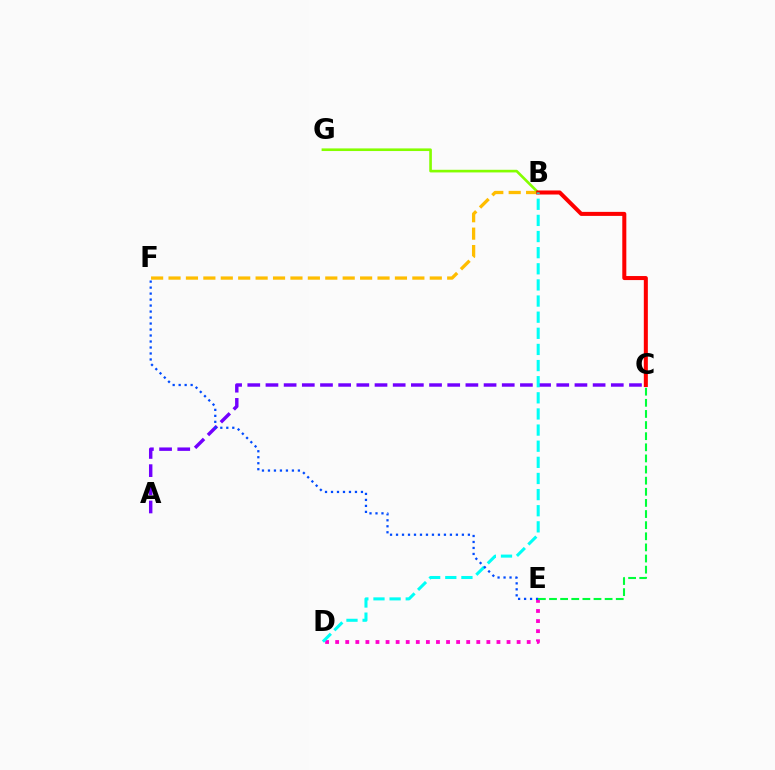{('B', 'F'): [{'color': '#ffbd00', 'line_style': 'dashed', 'thickness': 2.37}], ('B', 'G'): [{'color': '#84ff00', 'line_style': 'solid', 'thickness': 1.9}], ('B', 'C'): [{'color': '#ff0000', 'line_style': 'solid', 'thickness': 2.91}], ('A', 'C'): [{'color': '#7200ff', 'line_style': 'dashed', 'thickness': 2.47}], ('D', 'E'): [{'color': '#ff00cf', 'line_style': 'dotted', 'thickness': 2.74}], ('B', 'D'): [{'color': '#00fff6', 'line_style': 'dashed', 'thickness': 2.19}], ('E', 'F'): [{'color': '#004bff', 'line_style': 'dotted', 'thickness': 1.63}], ('C', 'E'): [{'color': '#00ff39', 'line_style': 'dashed', 'thickness': 1.51}]}